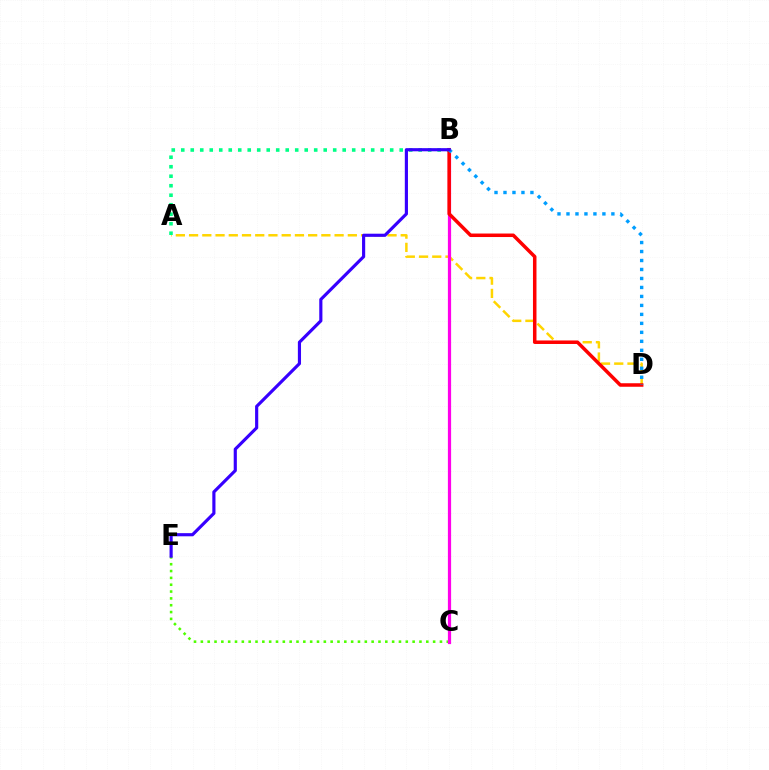{('A', 'D'): [{'color': '#ffd500', 'line_style': 'dashed', 'thickness': 1.8}], ('C', 'E'): [{'color': '#4fff00', 'line_style': 'dotted', 'thickness': 1.86}], ('B', 'C'): [{'color': '#ff00ed', 'line_style': 'solid', 'thickness': 2.32}], ('A', 'B'): [{'color': '#00ff86', 'line_style': 'dotted', 'thickness': 2.58}], ('B', 'D'): [{'color': '#ff0000', 'line_style': 'solid', 'thickness': 2.53}, {'color': '#009eff', 'line_style': 'dotted', 'thickness': 2.44}], ('B', 'E'): [{'color': '#3700ff', 'line_style': 'solid', 'thickness': 2.27}]}